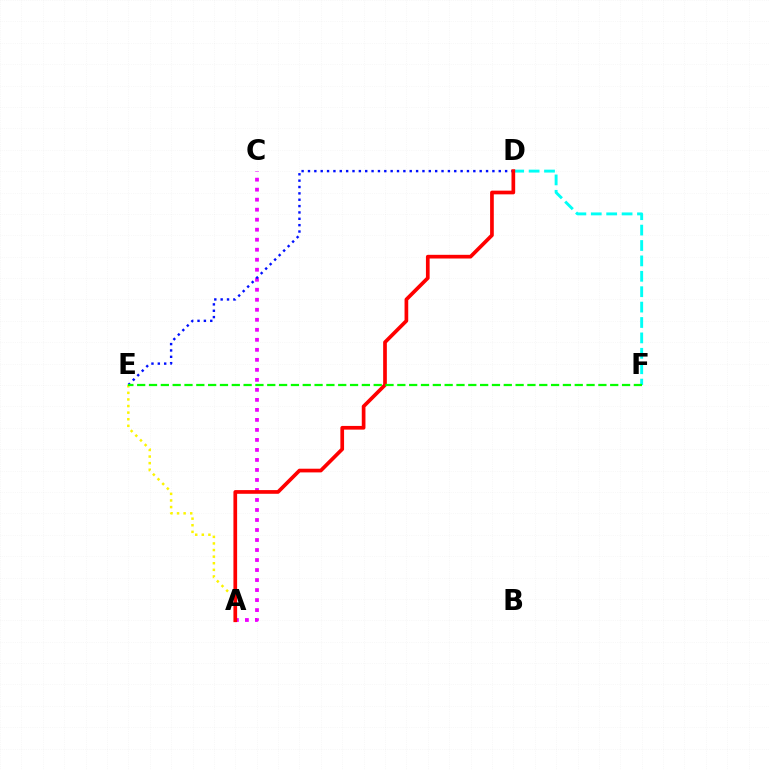{('A', 'C'): [{'color': '#ee00ff', 'line_style': 'dotted', 'thickness': 2.72}], ('A', 'E'): [{'color': '#fcf500', 'line_style': 'dotted', 'thickness': 1.79}], ('D', 'E'): [{'color': '#0010ff', 'line_style': 'dotted', 'thickness': 1.73}], ('D', 'F'): [{'color': '#00fff6', 'line_style': 'dashed', 'thickness': 2.09}], ('A', 'D'): [{'color': '#ff0000', 'line_style': 'solid', 'thickness': 2.66}], ('E', 'F'): [{'color': '#08ff00', 'line_style': 'dashed', 'thickness': 1.61}]}